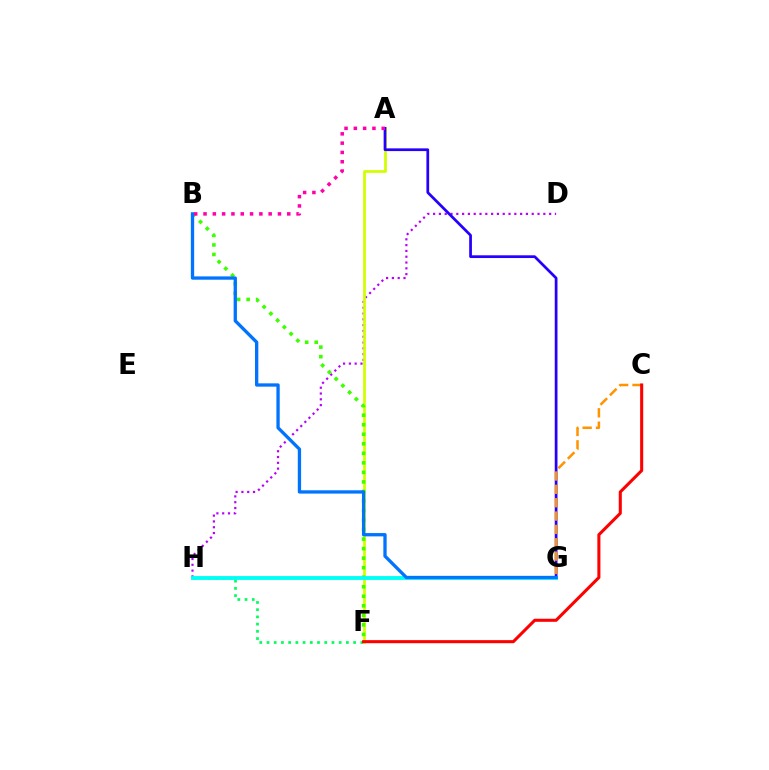{('D', 'H'): [{'color': '#b900ff', 'line_style': 'dotted', 'thickness': 1.58}], ('A', 'F'): [{'color': '#d1ff00', 'line_style': 'solid', 'thickness': 1.98}], ('F', 'H'): [{'color': '#00ff5c', 'line_style': 'dotted', 'thickness': 1.96}], ('B', 'F'): [{'color': '#3dff00', 'line_style': 'dotted', 'thickness': 2.59}], ('A', 'G'): [{'color': '#2500ff', 'line_style': 'solid', 'thickness': 1.97}], ('G', 'H'): [{'color': '#00fff6', 'line_style': 'solid', 'thickness': 2.77}], ('C', 'G'): [{'color': '#ff9400', 'line_style': 'dashed', 'thickness': 1.81}], ('B', 'G'): [{'color': '#0074ff', 'line_style': 'solid', 'thickness': 2.38}], ('A', 'B'): [{'color': '#ff00ac', 'line_style': 'dotted', 'thickness': 2.53}], ('C', 'F'): [{'color': '#ff0000', 'line_style': 'solid', 'thickness': 2.2}]}